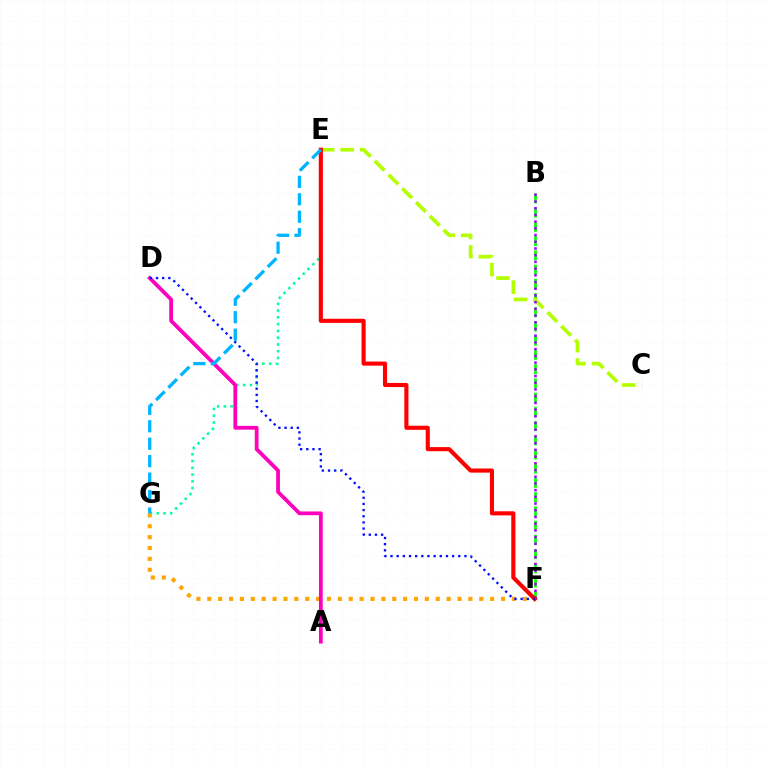{('B', 'F'): [{'color': '#08ff00', 'line_style': 'dashed', 'thickness': 1.93}, {'color': '#9b00ff', 'line_style': 'dotted', 'thickness': 1.82}], ('E', 'G'): [{'color': '#00ff9d', 'line_style': 'dotted', 'thickness': 1.84}, {'color': '#00b5ff', 'line_style': 'dashed', 'thickness': 2.37}], ('C', 'E'): [{'color': '#b3ff00', 'line_style': 'dashed', 'thickness': 2.65}], ('F', 'G'): [{'color': '#ffa500', 'line_style': 'dotted', 'thickness': 2.96}], ('E', 'F'): [{'color': '#ff0000', 'line_style': 'solid', 'thickness': 2.96}], ('A', 'D'): [{'color': '#ff00bd', 'line_style': 'solid', 'thickness': 2.72}], ('D', 'F'): [{'color': '#0010ff', 'line_style': 'dotted', 'thickness': 1.67}]}